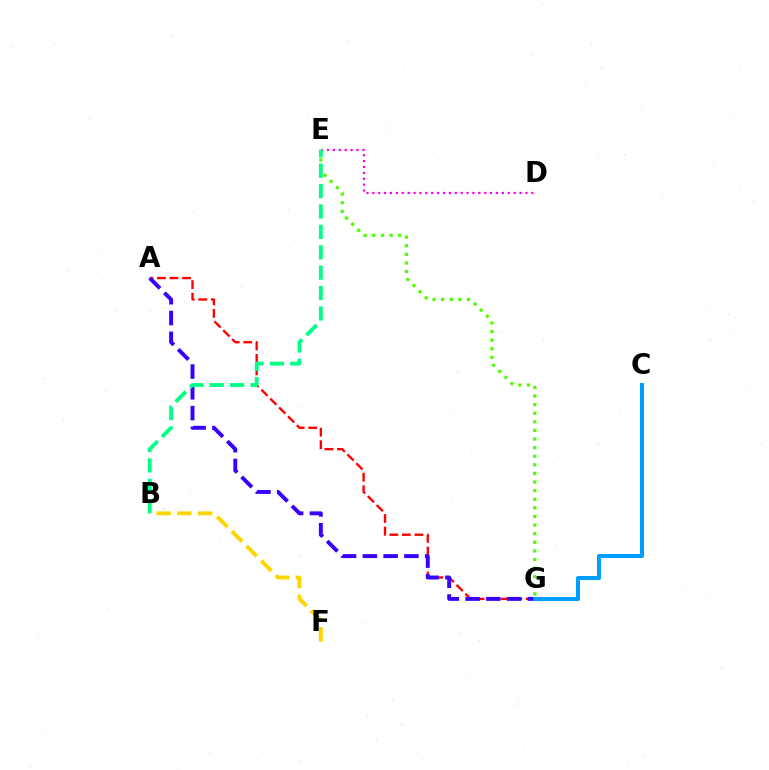{('A', 'G'): [{'color': '#ff0000', 'line_style': 'dashed', 'thickness': 1.7}, {'color': '#3700ff', 'line_style': 'dashed', 'thickness': 2.82}], ('D', 'E'): [{'color': '#ff00ed', 'line_style': 'dotted', 'thickness': 1.6}], ('C', 'G'): [{'color': '#009eff', 'line_style': 'solid', 'thickness': 2.91}], ('E', 'G'): [{'color': '#4fff00', 'line_style': 'dotted', 'thickness': 2.34}], ('B', 'E'): [{'color': '#00ff86', 'line_style': 'dashed', 'thickness': 2.77}], ('B', 'F'): [{'color': '#ffd500', 'line_style': 'dashed', 'thickness': 2.82}]}